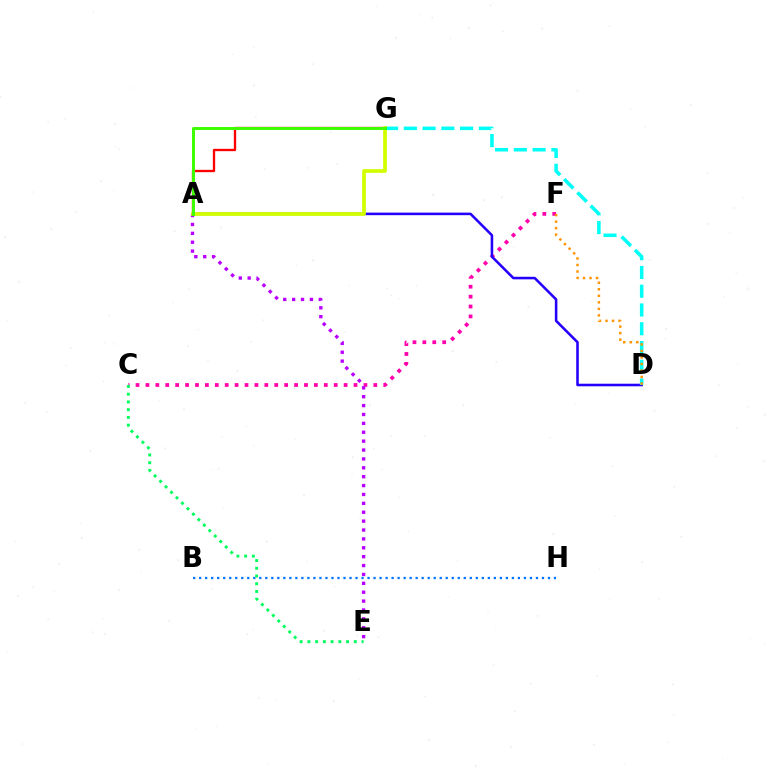{('C', 'F'): [{'color': '#ff00ac', 'line_style': 'dotted', 'thickness': 2.69}], ('A', 'D'): [{'color': '#2500ff', 'line_style': 'solid', 'thickness': 1.85}], ('A', 'E'): [{'color': '#b900ff', 'line_style': 'dotted', 'thickness': 2.41}], ('A', 'G'): [{'color': '#ff0000', 'line_style': 'solid', 'thickness': 1.67}, {'color': '#d1ff00', 'line_style': 'solid', 'thickness': 2.69}, {'color': '#3dff00', 'line_style': 'solid', 'thickness': 2.14}], ('D', 'G'): [{'color': '#00fff6', 'line_style': 'dashed', 'thickness': 2.55}], ('B', 'H'): [{'color': '#0074ff', 'line_style': 'dotted', 'thickness': 1.63}], ('D', 'F'): [{'color': '#ff9400', 'line_style': 'dotted', 'thickness': 1.77}], ('C', 'E'): [{'color': '#00ff5c', 'line_style': 'dotted', 'thickness': 2.1}]}